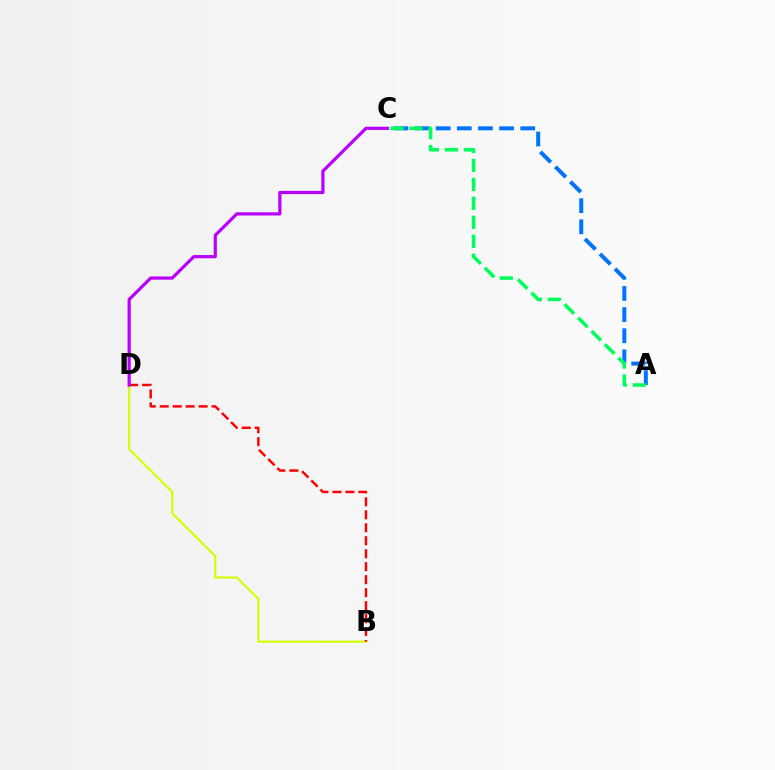{('A', 'C'): [{'color': '#0074ff', 'line_style': 'dashed', 'thickness': 2.87}, {'color': '#00ff5c', 'line_style': 'dashed', 'thickness': 2.58}], ('B', 'D'): [{'color': '#d1ff00', 'line_style': 'solid', 'thickness': 1.52}, {'color': '#ff0000', 'line_style': 'dashed', 'thickness': 1.76}], ('C', 'D'): [{'color': '#b900ff', 'line_style': 'solid', 'thickness': 2.31}]}